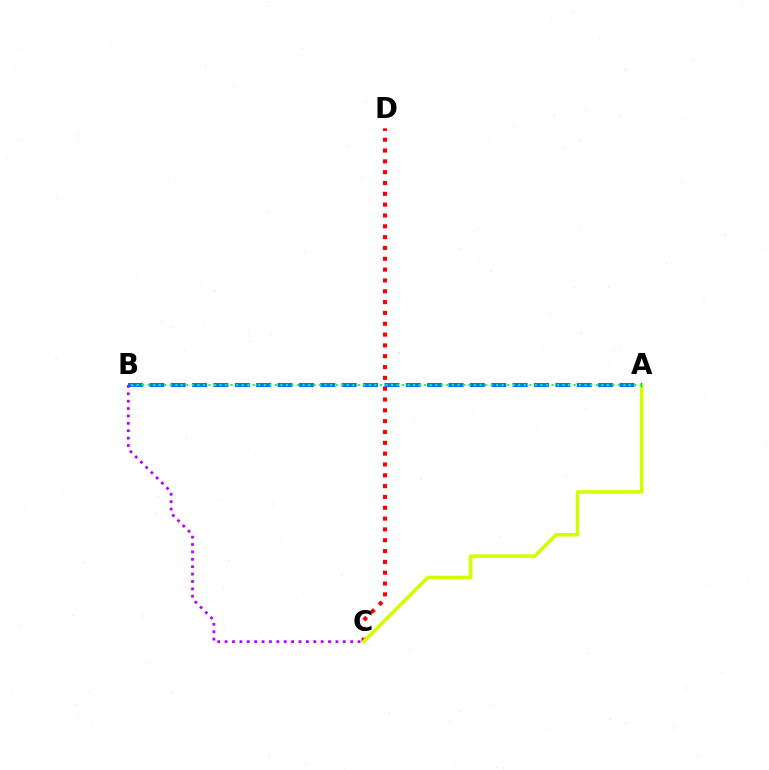{('C', 'D'): [{'color': '#ff0000', 'line_style': 'dotted', 'thickness': 2.94}], ('A', 'C'): [{'color': '#d1ff00', 'line_style': 'solid', 'thickness': 2.59}], ('A', 'B'): [{'color': '#0074ff', 'line_style': 'dashed', 'thickness': 2.9}, {'color': '#00ff5c', 'line_style': 'dotted', 'thickness': 1.5}], ('B', 'C'): [{'color': '#b900ff', 'line_style': 'dotted', 'thickness': 2.01}]}